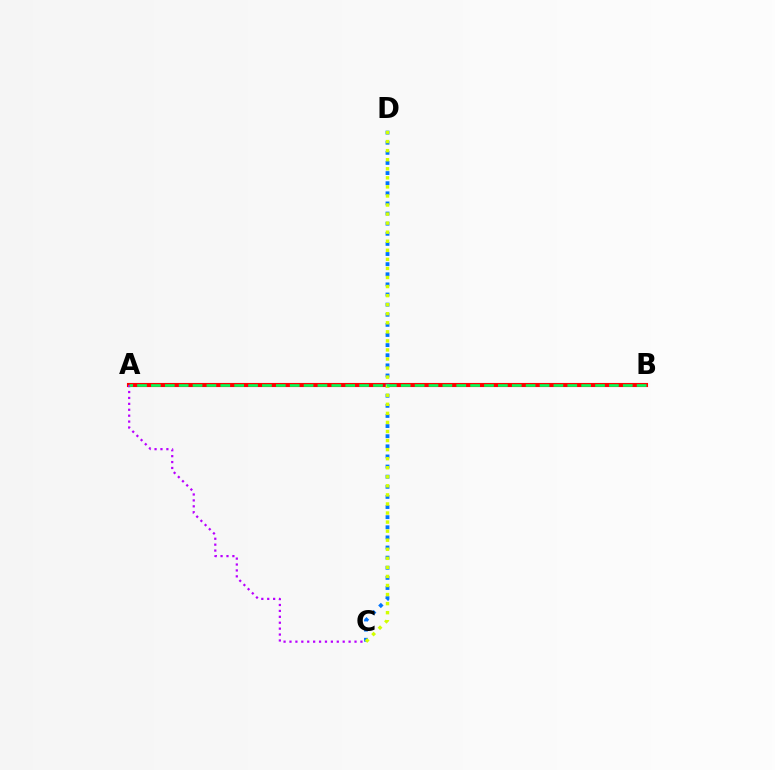{('A', 'B'): [{'color': '#ff0000', 'line_style': 'solid', 'thickness': 2.96}, {'color': '#00ff5c', 'line_style': 'dashed', 'thickness': 1.89}], ('A', 'C'): [{'color': '#b900ff', 'line_style': 'dotted', 'thickness': 1.61}], ('C', 'D'): [{'color': '#0074ff', 'line_style': 'dotted', 'thickness': 2.75}, {'color': '#d1ff00', 'line_style': 'dotted', 'thickness': 2.46}]}